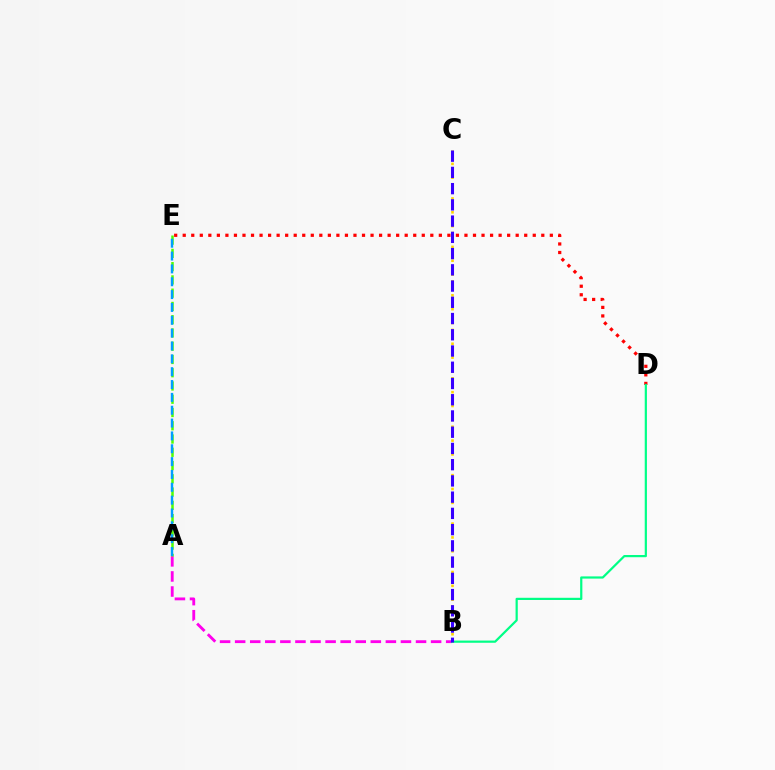{('D', 'E'): [{'color': '#ff0000', 'line_style': 'dotted', 'thickness': 2.32}], ('B', 'C'): [{'color': '#ffd500', 'line_style': 'dotted', 'thickness': 1.88}, {'color': '#3700ff', 'line_style': 'dashed', 'thickness': 2.21}], ('A', 'B'): [{'color': '#ff00ed', 'line_style': 'dashed', 'thickness': 2.05}], ('A', 'E'): [{'color': '#4fff00', 'line_style': 'dashed', 'thickness': 1.8}, {'color': '#009eff', 'line_style': 'dashed', 'thickness': 1.75}], ('B', 'D'): [{'color': '#00ff86', 'line_style': 'solid', 'thickness': 1.59}]}